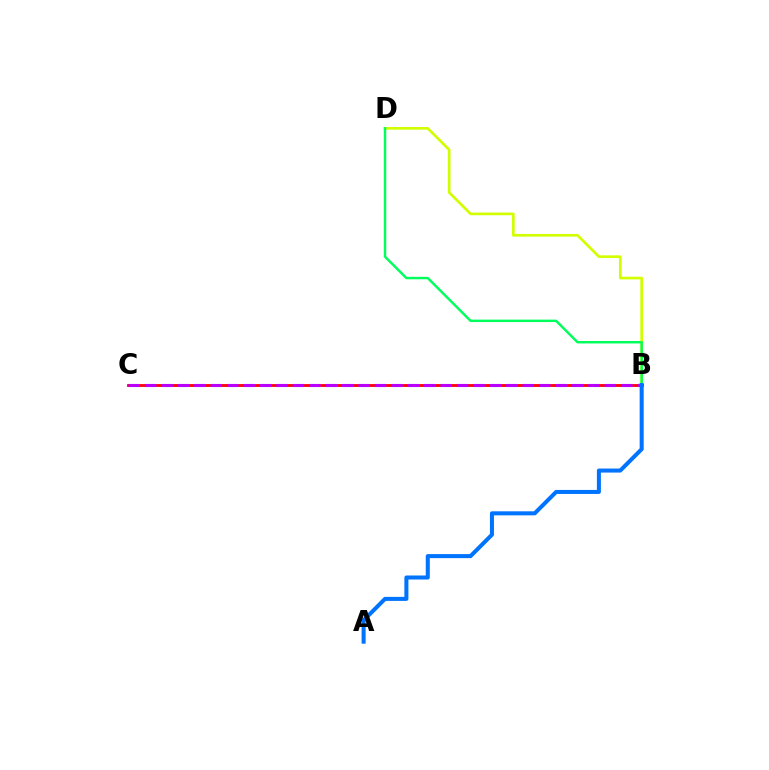{('B', 'C'): [{'color': '#ff0000', 'line_style': 'solid', 'thickness': 2.02}, {'color': '#b900ff', 'line_style': 'dashed', 'thickness': 2.23}], ('B', 'D'): [{'color': '#d1ff00', 'line_style': 'solid', 'thickness': 1.92}, {'color': '#00ff5c', 'line_style': 'solid', 'thickness': 1.76}], ('A', 'B'): [{'color': '#0074ff', 'line_style': 'solid', 'thickness': 2.9}]}